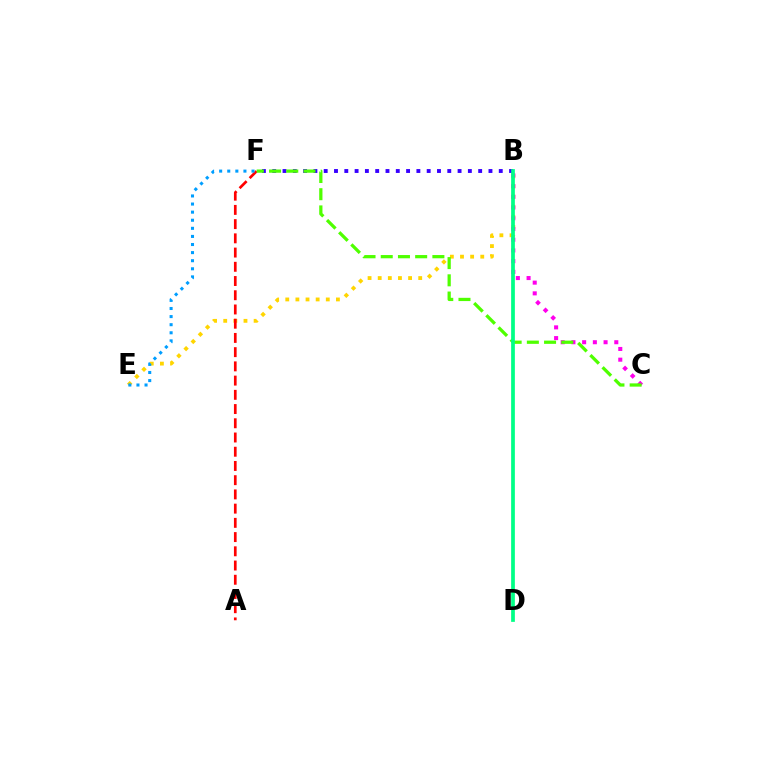{('B', 'F'): [{'color': '#3700ff', 'line_style': 'dotted', 'thickness': 2.8}], ('B', 'E'): [{'color': '#ffd500', 'line_style': 'dotted', 'thickness': 2.75}], ('B', 'C'): [{'color': '#ff00ed', 'line_style': 'dotted', 'thickness': 2.91}], ('A', 'F'): [{'color': '#ff0000', 'line_style': 'dashed', 'thickness': 1.93}], ('E', 'F'): [{'color': '#009eff', 'line_style': 'dotted', 'thickness': 2.2}], ('C', 'F'): [{'color': '#4fff00', 'line_style': 'dashed', 'thickness': 2.34}], ('B', 'D'): [{'color': '#00ff86', 'line_style': 'solid', 'thickness': 2.69}]}